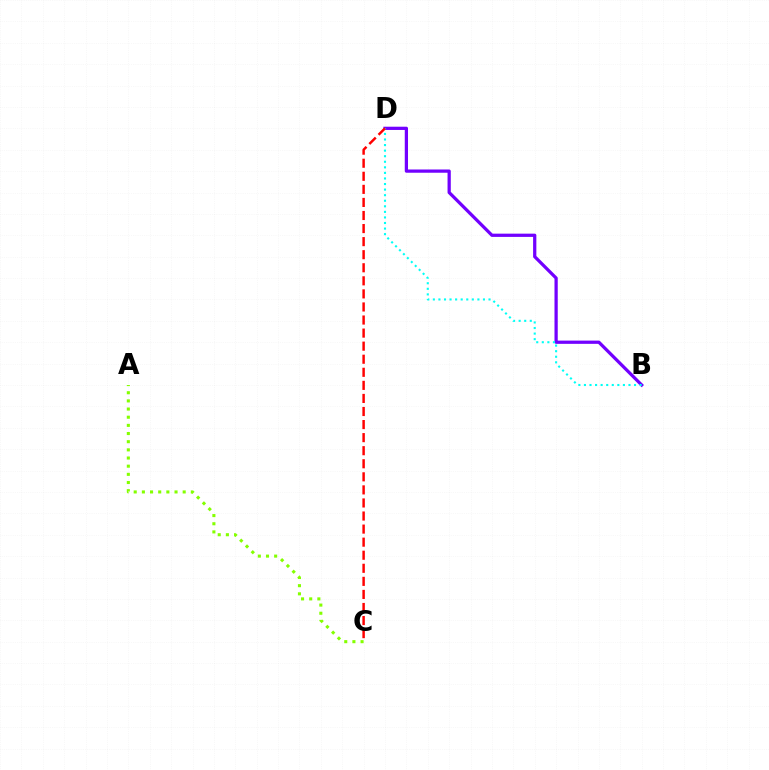{('B', 'D'): [{'color': '#7200ff', 'line_style': 'solid', 'thickness': 2.34}, {'color': '#00fff6', 'line_style': 'dotted', 'thickness': 1.51}], ('C', 'D'): [{'color': '#ff0000', 'line_style': 'dashed', 'thickness': 1.78}], ('A', 'C'): [{'color': '#84ff00', 'line_style': 'dotted', 'thickness': 2.22}]}